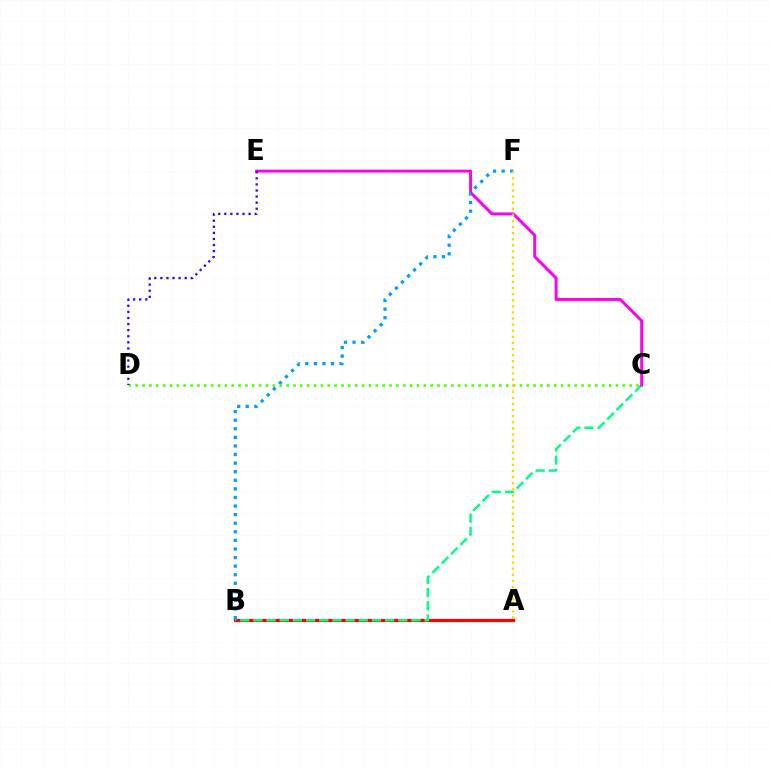{('A', 'B'): [{'color': '#ff0000', 'line_style': 'solid', 'thickness': 2.3}], ('B', 'C'): [{'color': '#00ff86', 'line_style': 'dashed', 'thickness': 1.79}], ('C', 'E'): [{'color': '#ff00ed', 'line_style': 'solid', 'thickness': 2.13}], ('B', 'F'): [{'color': '#009eff', 'line_style': 'dotted', 'thickness': 2.33}], ('C', 'D'): [{'color': '#4fff00', 'line_style': 'dotted', 'thickness': 1.86}], ('D', 'E'): [{'color': '#3700ff', 'line_style': 'dotted', 'thickness': 1.65}], ('A', 'F'): [{'color': '#ffd500', 'line_style': 'dotted', 'thickness': 1.66}]}